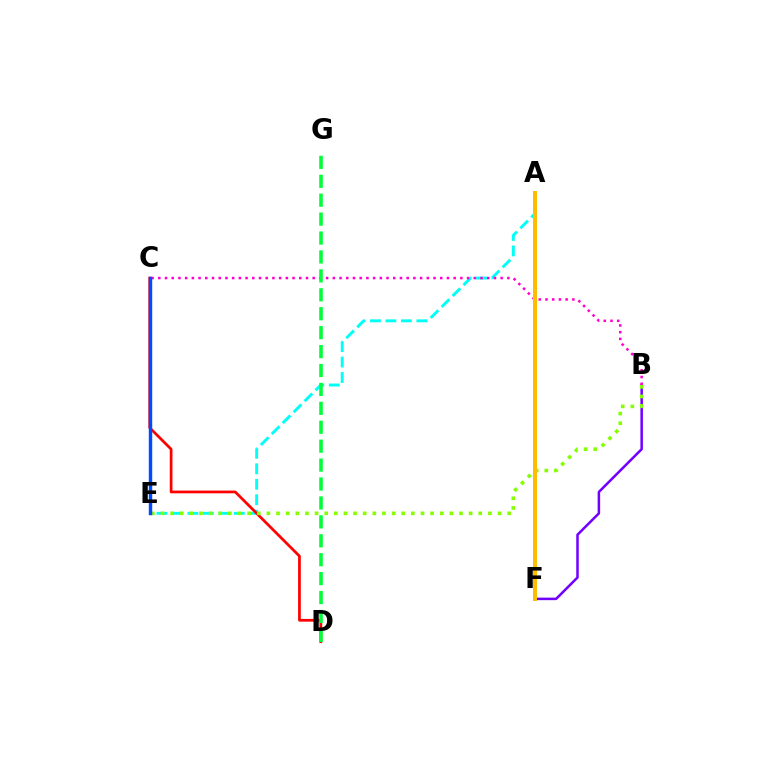{('A', 'E'): [{'color': '#00fff6', 'line_style': 'dashed', 'thickness': 2.1}], ('B', 'F'): [{'color': '#7200ff', 'line_style': 'solid', 'thickness': 1.81}], ('B', 'C'): [{'color': '#ff00cf', 'line_style': 'dotted', 'thickness': 1.82}], ('C', 'D'): [{'color': '#ff0000', 'line_style': 'solid', 'thickness': 1.96}], ('B', 'E'): [{'color': '#84ff00', 'line_style': 'dotted', 'thickness': 2.62}], ('D', 'G'): [{'color': '#00ff39', 'line_style': 'dashed', 'thickness': 2.57}], ('A', 'F'): [{'color': '#ffbd00', 'line_style': 'solid', 'thickness': 2.86}], ('C', 'E'): [{'color': '#004bff', 'line_style': 'solid', 'thickness': 2.47}]}